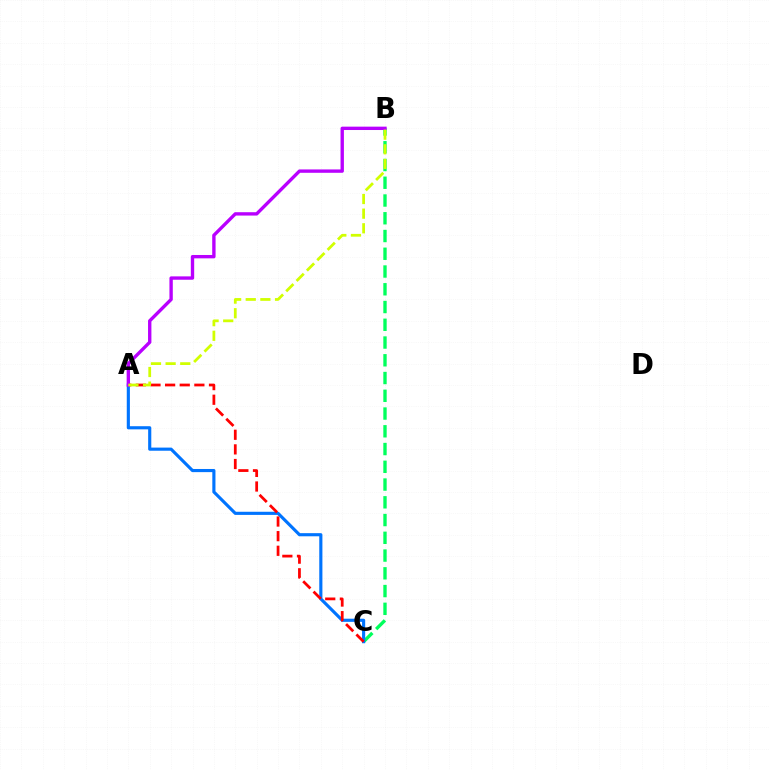{('B', 'C'): [{'color': '#00ff5c', 'line_style': 'dashed', 'thickness': 2.41}], ('A', 'C'): [{'color': '#0074ff', 'line_style': 'solid', 'thickness': 2.26}, {'color': '#ff0000', 'line_style': 'dashed', 'thickness': 1.99}], ('A', 'B'): [{'color': '#b900ff', 'line_style': 'solid', 'thickness': 2.42}, {'color': '#d1ff00', 'line_style': 'dashed', 'thickness': 1.99}]}